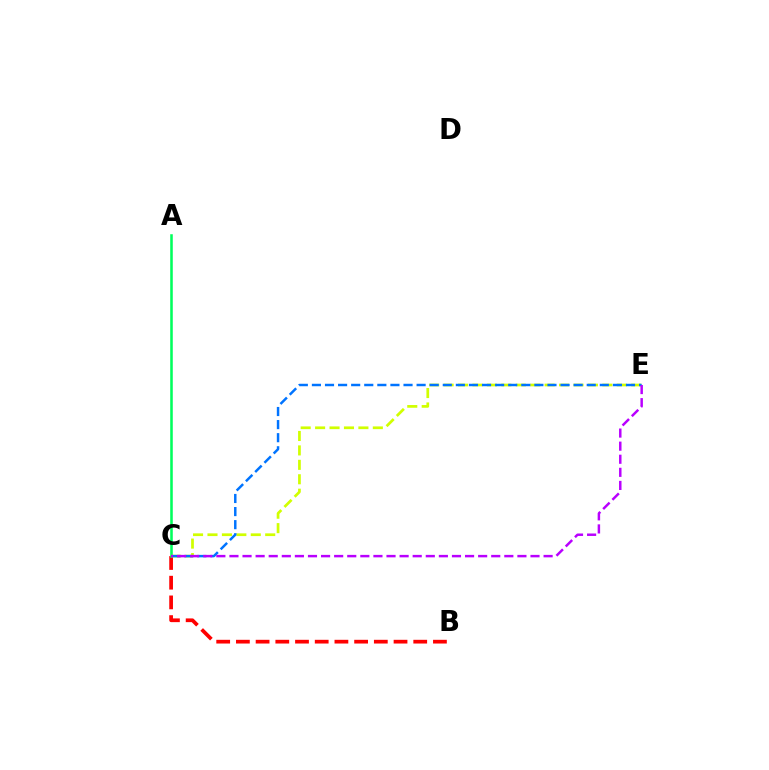{('B', 'C'): [{'color': '#ff0000', 'line_style': 'dashed', 'thickness': 2.68}], ('A', 'C'): [{'color': '#00ff5c', 'line_style': 'solid', 'thickness': 1.84}], ('C', 'E'): [{'color': '#d1ff00', 'line_style': 'dashed', 'thickness': 1.96}, {'color': '#0074ff', 'line_style': 'dashed', 'thickness': 1.78}, {'color': '#b900ff', 'line_style': 'dashed', 'thickness': 1.78}]}